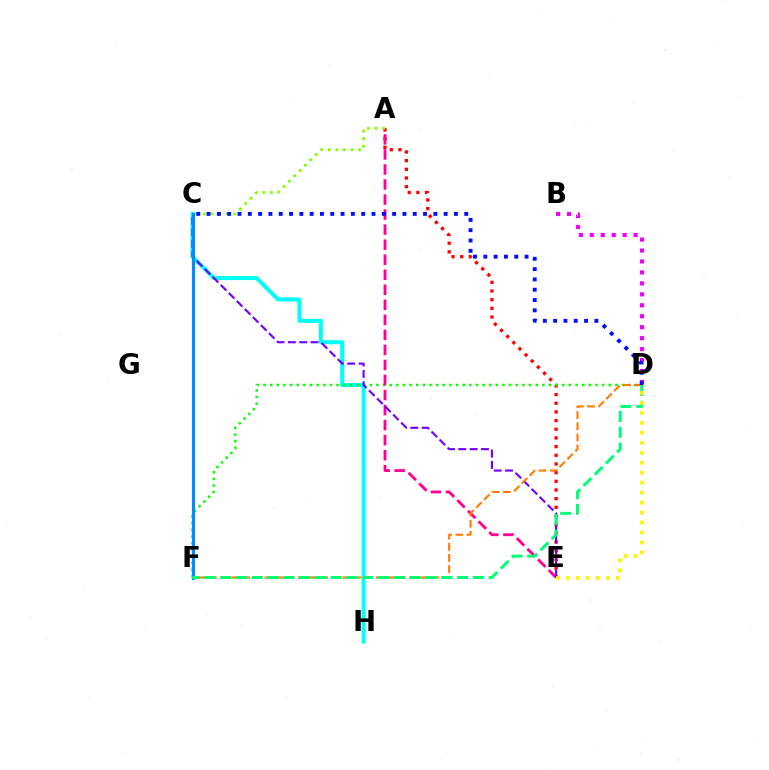{('A', 'E'): [{'color': '#ff0000', 'line_style': 'dotted', 'thickness': 2.36}, {'color': '#ff0094', 'line_style': 'dashed', 'thickness': 2.04}], ('C', 'H'): [{'color': '#00fff6', 'line_style': 'solid', 'thickness': 2.88}], ('D', 'F'): [{'color': '#08ff00', 'line_style': 'dotted', 'thickness': 1.8}, {'color': '#ff7c00', 'line_style': 'dashed', 'thickness': 1.51}, {'color': '#00ff74', 'line_style': 'dashed', 'thickness': 2.15}], ('B', 'D'): [{'color': '#ee00ff', 'line_style': 'dotted', 'thickness': 2.98}], ('C', 'E'): [{'color': '#7200ff', 'line_style': 'dashed', 'thickness': 1.54}], ('C', 'F'): [{'color': '#008cff', 'line_style': 'solid', 'thickness': 2.29}], ('A', 'C'): [{'color': '#84ff00', 'line_style': 'dotted', 'thickness': 2.06}], ('C', 'D'): [{'color': '#0010ff', 'line_style': 'dotted', 'thickness': 2.8}], ('D', 'E'): [{'color': '#fcf500', 'line_style': 'dotted', 'thickness': 2.71}]}